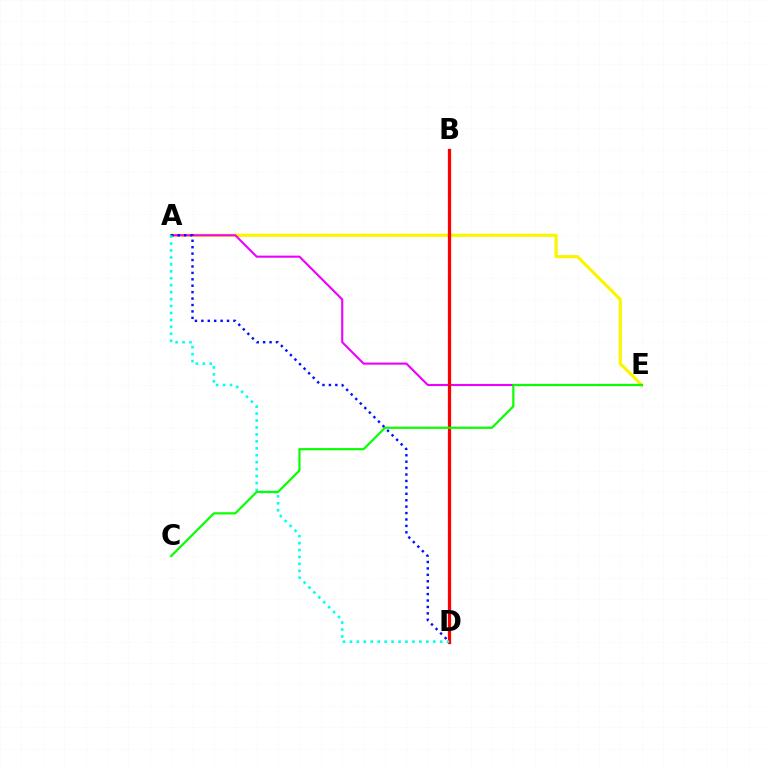{('A', 'E'): [{'color': '#fcf500', 'line_style': 'solid', 'thickness': 2.29}, {'color': '#ee00ff', 'line_style': 'solid', 'thickness': 1.52}], ('A', 'D'): [{'color': '#0010ff', 'line_style': 'dotted', 'thickness': 1.74}, {'color': '#00fff6', 'line_style': 'dotted', 'thickness': 1.89}], ('B', 'D'): [{'color': '#ff0000', 'line_style': 'solid', 'thickness': 2.34}], ('C', 'E'): [{'color': '#08ff00', 'line_style': 'solid', 'thickness': 1.58}]}